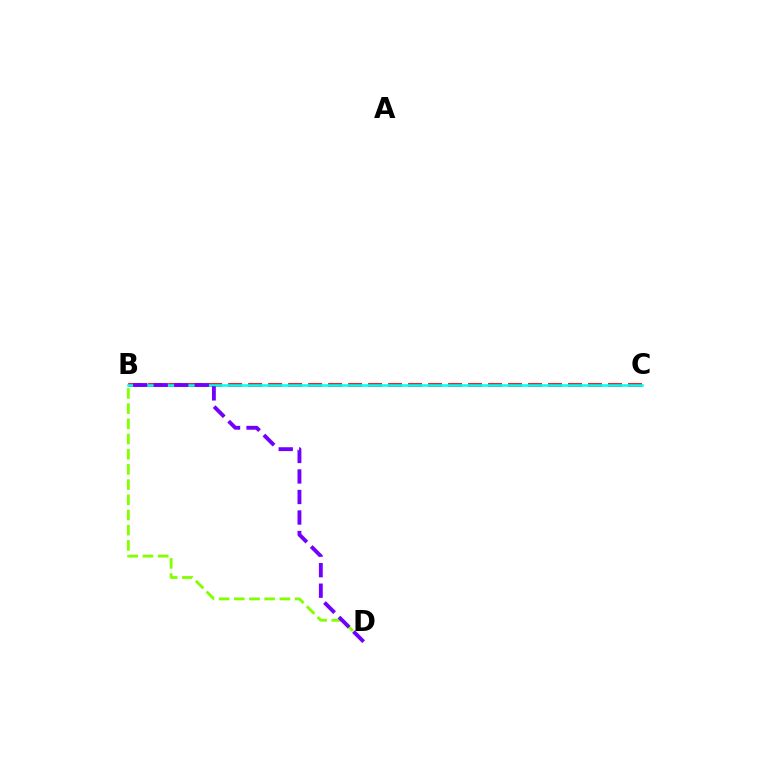{('B', 'C'): [{'color': '#ff0000', 'line_style': 'dashed', 'thickness': 2.72}, {'color': '#00fff6', 'line_style': 'solid', 'thickness': 1.85}], ('B', 'D'): [{'color': '#84ff00', 'line_style': 'dashed', 'thickness': 2.06}, {'color': '#7200ff', 'line_style': 'dashed', 'thickness': 2.79}]}